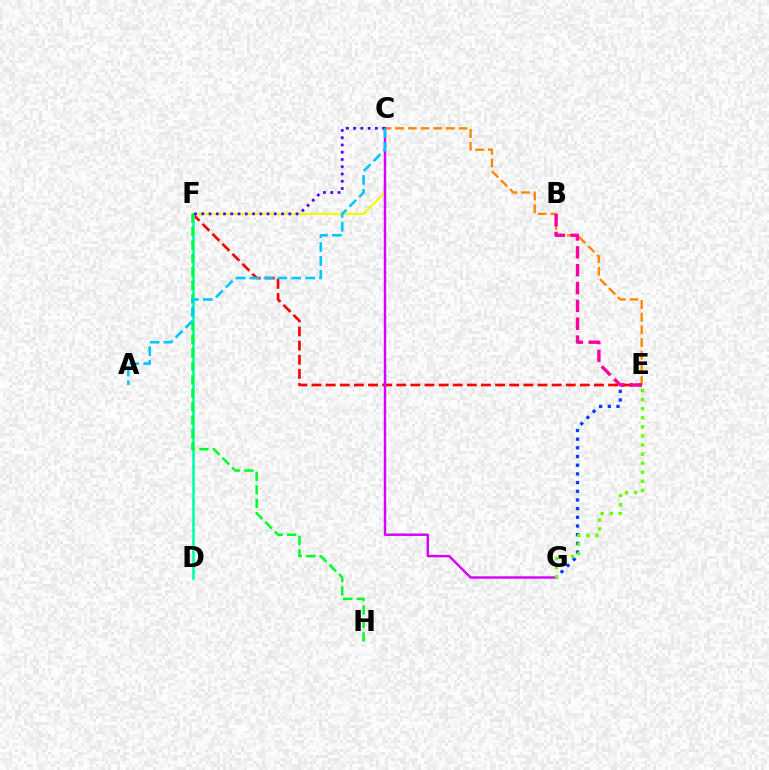{('E', 'G'): [{'color': '#003fff', 'line_style': 'dotted', 'thickness': 2.36}, {'color': '#66ff00', 'line_style': 'dotted', 'thickness': 2.47}], ('C', 'E'): [{'color': '#ff8800', 'line_style': 'dashed', 'thickness': 1.72}], ('E', 'F'): [{'color': '#ff0000', 'line_style': 'dashed', 'thickness': 1.92}], ('C', 'F'): [{'color': '#eeff00', 'line_style': 'solid', 'thickness': 1.51}, {'color': '#4f00ff', 'line_style': 'dotted', 'thickness': 1.97}], ('D', 'F'): [{'color': '#00ffaf', 'line_style': 'solid', 'thickness': 1.89}], ('C', 'G'): [{'color': '#d600ff', 'line_style': 'solid', 'thickness': 1.75}], ('F', 'H'): [{'color': '#00ff27', 'line_style': 'dashed', 'thickness': 1.83}], ('B', 'E'): [{'color': '#ff00a0', 'line_style': 'dashed', 'thickness': 2.43}], ('A', 'C'): [{'color': '#00c7ff', 'line_style': 'dashed', 'thickness': 1.89}]}